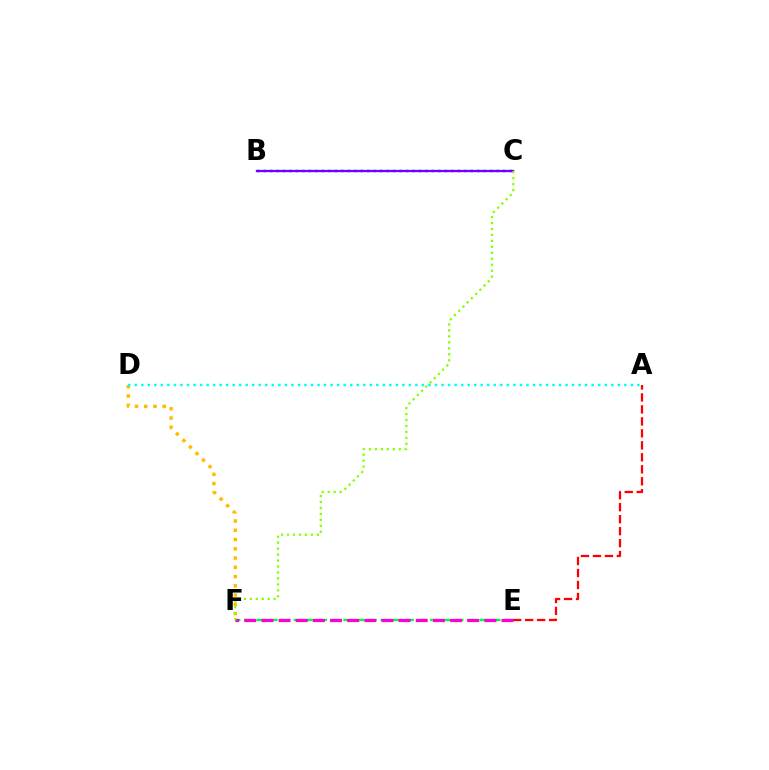{('D', 'F'): [{'color': '#ffbd00', 'line_style': 'dotted', 'thickness': 2.51}], ('E', 'F'): [{'color': '#00ff39', 'line_style': 'dashed', 'thickness': 1.68}, {'color': '#ff00cf', 'line_style': 'dashed', 'thickness': 2.33}], ('A', 'E'): [{'color': '#ff0000', 'line_style': 'dashed', 'thickness': 1.63}], ('B', 'C'): [{'color': '#004bff', 'line_style': 'dotted', 'thickness': 1.76}, {'color': '#7200ff', 'line_style': 'solid', 'thickness': 1.66}], ('A', 'D'): [{'color': '#00fff6', 'line_style': 'dotted', 'thickness': 1.77}], ('C', 'F'): [{'color': '#84ff00', 'line_style': 'dotted', 'thickness': 1.62}]}